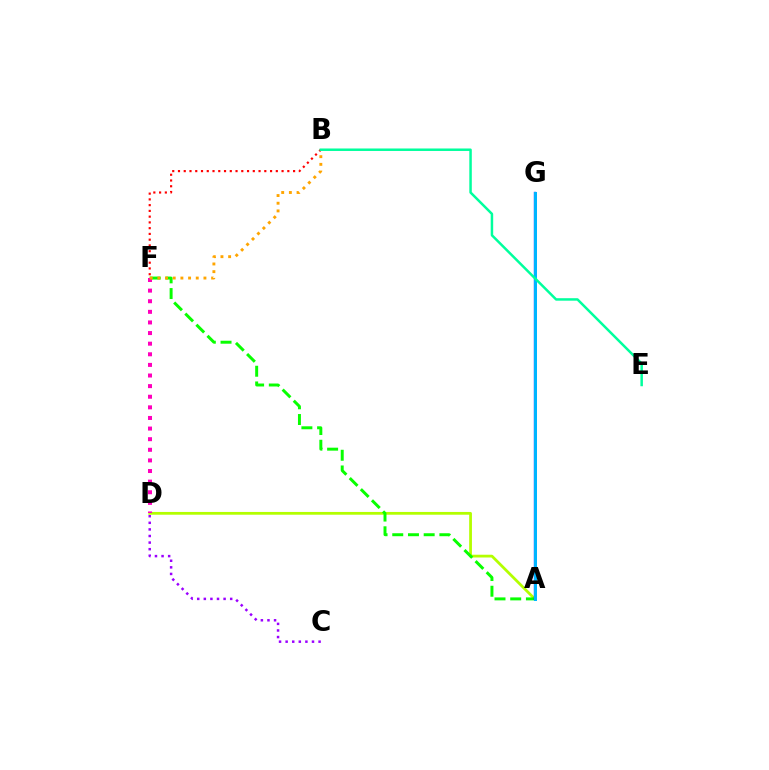{('C', 'D'): [{'color': '#9b00ff', 'line_style': 'dotted', 'thickness': 1.79}], ('A', 'D'): [{'color': '#b3ff00', 'line_style': 'solid', 'thickness': 1.99}], ('A', 'F'): [{'color': '#08ff00', 'line_style': 'dashed', 'thickness': 2.13}], ('D', 'F'): [{'color': '#ff00bd', 'line_style': 'dotted', 'thickness': 2.88}], ('B', 'F'): [{'color': '#ffa500', 'line_style': 'dotted', 'thickness': 2.09}, {'color': '#ff0000', 'line_style': 'dotted', 'thickness': 1.56}], ('A', 'G'): [{'color': '#0010ff', 'line_style': 'solid', 'thickness': 1.68}, {'color': '#00b5ff', 'line_style': 'solid', 'thickness': 2.16}], ('B', 'E'): [{'color': '#00ff9d', 'line_style': 'solid', 'thickness': 1.79}]}